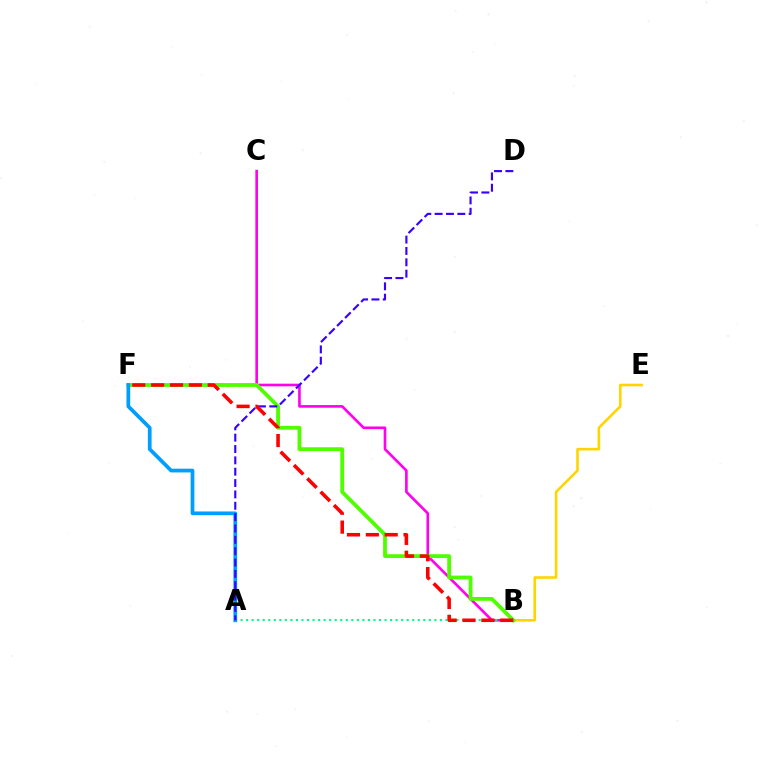{('B', 'E'): [{'color': '#ffd500', 'line_style': 'solid', 'thickness': 1.88}], ('B', 'C'): [{'color': '#ff00ed', 'line_style': 'solid', 'thickness': 1.89}], ('A', 'B'): [{'color': '#00ff86', 'line_style': 'dotted', 'thickness': 1.5}], ('B', 'F'): [{'color': '#4fff00', 'line_style': 'solid', 'thickness': 2.74}, {'color': '#ff0000', 'line_style': 'dashed', 'thickness': 2.56}], ('A', 'F'): [{'color': '#009eff', 'line_style': 'solid', 'thickness': 2.69}], ('A', 'D'): [{'color': '#3700ff', 'line_style': 'dashed', 'thickness': 1.54}]}